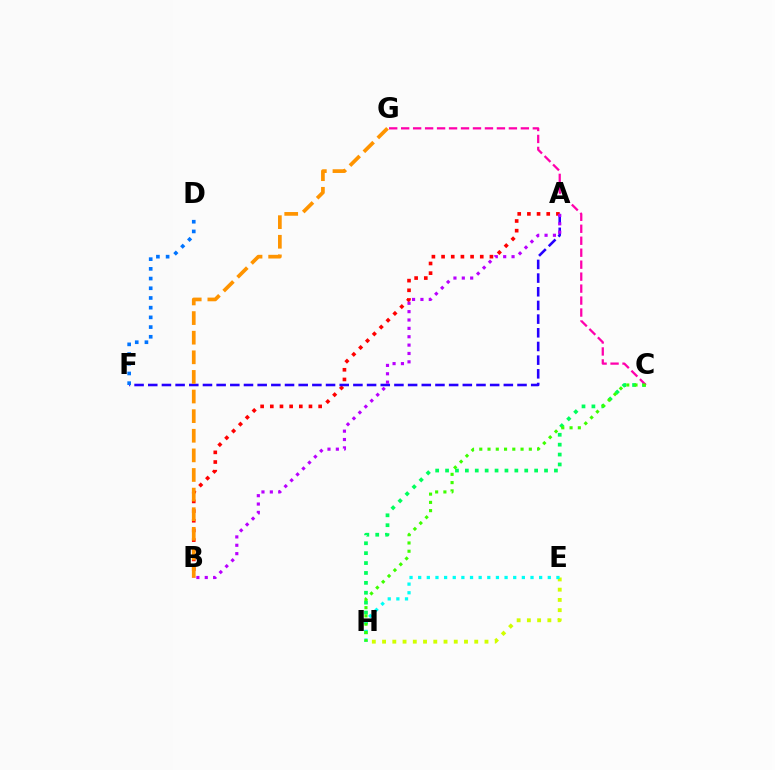{('A', 'B'): [{'color': '#ff0000', 'line_style': 'dotted', 'thickness': 2.63}, {'color': '#b900ff', 'line_style': 'dotted', 'thickness': 2.27}], ('A', 'F'): [{'color': '#2500ff', 'line_style': 'dashed', 'thickness': 1.86}], ('C', 'H'): [{'color': '#00ff5c', 'line_style': 'dotted', 'thickness': 2.69}, {'color': '#3dff00', 'line_style': 'dotted', 'thickness': 2.24}], ('B', 'G'): [{'color': '#ff9400', 'line_style': 'dashed', 'thickness': 2.66}], ('C', 'G'): [{'color': '#ff00ac', 'line_style': 'dashed', 'thickness': 1.63}], ('D', 'F'): [{'color': '#0074ff', 'line_style': 'dotted', 'thickness': 2.64}], ('E', 'H'): [{'color': '#d1ff00', 'line_style': 'dotted', 'thickness': 2.78}, {'color': '#00fff6', 'line_style': 'dotted', 'thickness': 2.35}]}